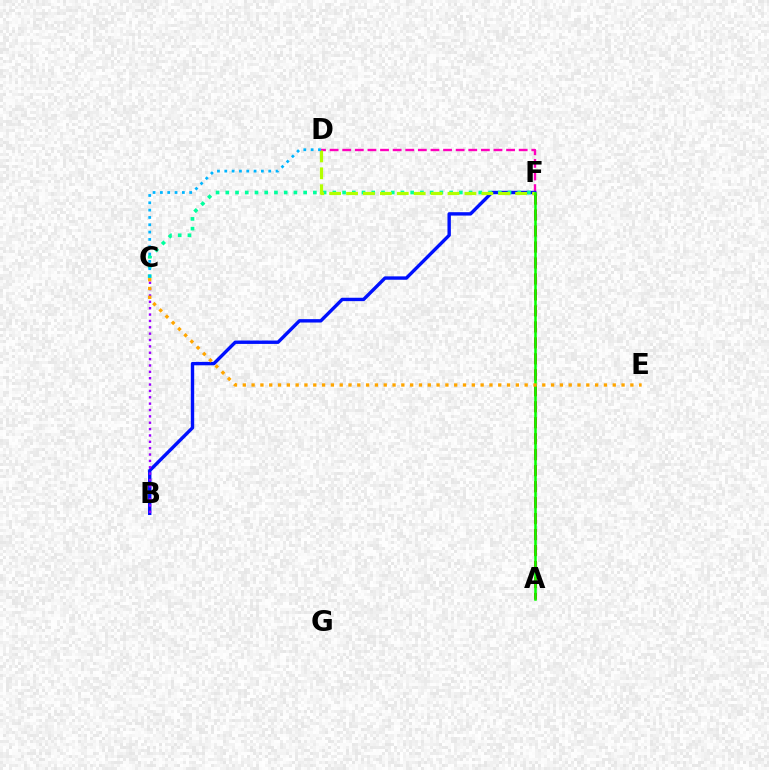{('D', 'F'): [{'color': '#ff00bd', 'line_style': 'dashed', 'thickness': 1.71}, {'color': '#b3ff00', 'line_style': 'dashed', 'thickness': 2.3}], ('B', 'F'): [{'color': '#0010ff', 'line_style': 'solid', 'thickness': 2.44}], ('A', 'F'): [{'color': '#ff0000', 'line_style': 'dashed', 'thickness': 2.17}, {'color': '#08ff00', 'line_style': 'solid', 'thickness': 1.82}], ('B', 'C'): [{'color': '#9b00ff', 'line_style': 'dotted', 'thickness': 1.73}], ('C', 'F'): [{'color': '#00ff9d', 'line_style': 'dotted', 'thickness': 2.64}], ('C', 'E'): [{'color': '#ffa500', 'line_style': 'dotted', 'thickness': 2.39}], ('C', 'D'): [{'color': '#00b5ff', 'line_style': 'dotted', 'thickness': 1.99}]}